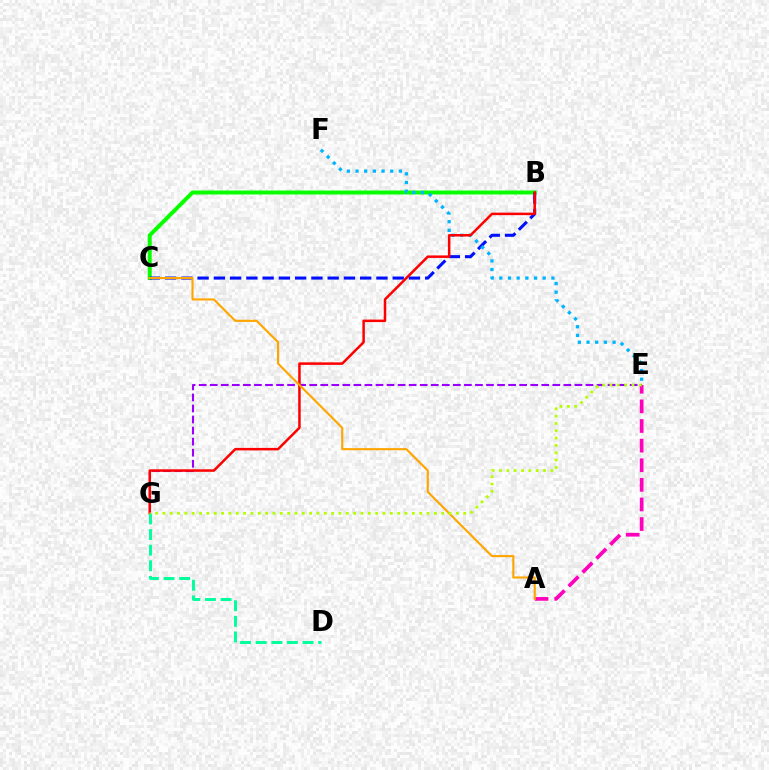{('B', 'C'): [{'color': '#08ff00', 'line_style': 'solid', 'thickness': 2.87}, {'color': '#0010ff', 'line_style': 'dashed', 'thickness': 2.21}], ('E', 'G'): [{'color': '#9b00ff', 'line_style': 'dashed', 'thickness': 1.5}, {'color': '#b3ff00', 'line_style': 'dotted', 'thickness': 1.99}], ('E', 'F'): [{'color': '#00b5ff', 'line_style': 'dotted', 'thickness': 2.36}], ('B', 'G'): [{'color': '#ff0000', 'line_style': 'solid', 'thickness': 1.8}], ('D', 'G'): [{'color': '#00ff9d', 'line_style': 'dashed', 'thickness': 2.12}], ('A', 'E'): [{'color': '#ff00bd', 'line_style': 'dashed', 'thickness': 2.66}], ('A', 'C'): [{'color': '#ffa500', 'line_style': 'solid', 'thickness': 1.53}]}